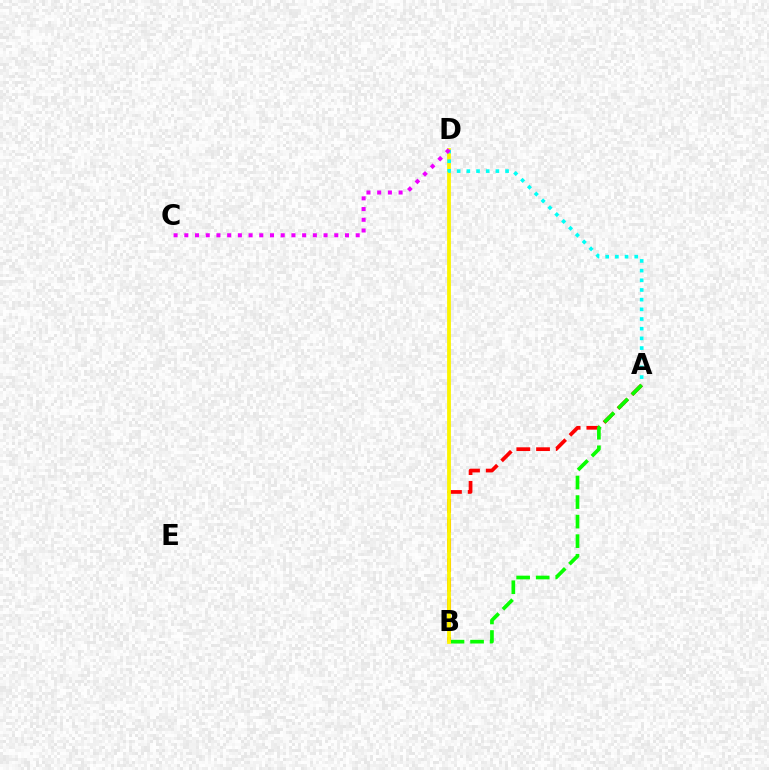{('B', 'D'): [{'color': '#0010ff', 'line_style': 'dotted', 'thickness': 1.58}, {'color': '#fcf500', 'line_style': 'solid', 'thickness': 2.72}], ('A', 'B'): [{'color': '#ff0000', 'line_style': 'dashed', 'thickness': 2.68}, {'color': '#08ff00', 'line_style': 'dashed', 'thickness': 2.66}], ('A', 'D'): [{'color': '#00fff6', 'line_style': 'dotted', 'thickness': 2.63}], ('C', 'D'): [{'color': '#ee00ff', 'line_style': 'dotted', 'thickness': 2.91}]}